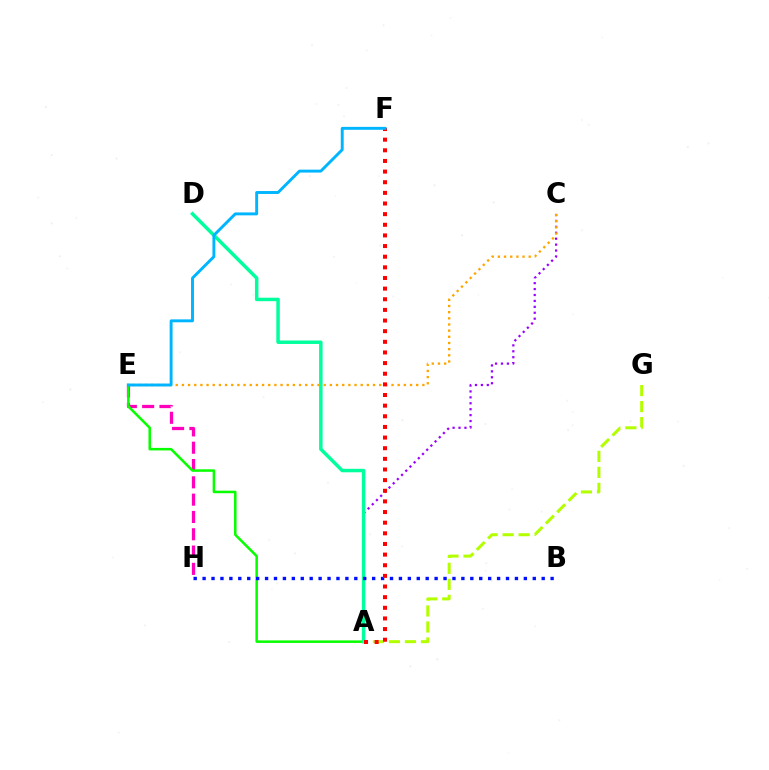{('A', 'C'): [{'color': '#9b00ff', 'line_style': 'dotted', 'thickness': 1.61}], ('E', 'H'): [{'color': '#ff00bd', 'line_style': 'dashed', 'thickness': 2.35}], ('A', 'E'): [{'color': '#08ff00', 'line_style': 'solid', 'thickness': 1.82}], ('A', 'D'): [{'color': '#00ff9d', 'line_style': 'solid', 'thickness': 2.5}], ('B', 'H'): [{'color': '#0010ff', 'line_style': 'dotted', 'thickness': 2.42}], ('C', 'E'): [{'color': '#ffa500', 'line_style': 'dotted', 'thickness': 1.68}], ('A', 'G'): [{'color': '#b3ff00', 'line_style': 'dashed', 'thickness': 2.17}], ('A', 'F'): [{'color': '#ff0000', 'line_style': 'dotted', 'thickness': 2.89}], ('E', 'F'): [{'color': '#00b5ff', 'line_style': 'solid', 'thickness': 2.1}]}